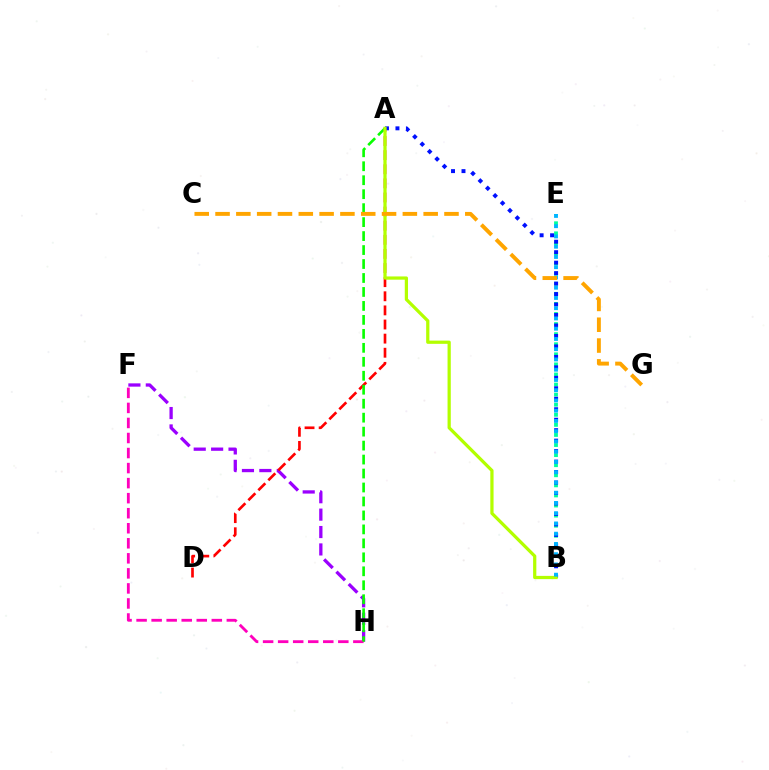{('F', 'H'): [{'color': '#9b00ff', 'line_style': 'dashed', 'thickness': 2.36}, {'color': '#ff00bd', 'line_style': 'dashed', 'thickness': 2.04}], ('B', 'E'): [{'color': '#00ff9d', 'line_style': 'dotted', 'thickness': 2.74}, {'color': '#00b5ff', 'line_style': 'dotted', 'thickness': 2.79}], ('A', 'D'): [{'color': '#ff0000', 'line_style': 'dashed', 'thickness': 1.92}], ('A', 'B'): [{'color': '#0010ff', 'line_style': 'dotted', 'thickness': 2.84}, {'color': '#b3ff00', 'line_style': 'solid', 'thickness': 2.33}], ('A', 'H'): [{'color': '#08ff00', 'line_style': 'dashed', 'thickness': 1.9}], ('C', 'G'): [{'color': '#ffa500', 'line_style': 'dashed', 'thickness': 2.83}]}